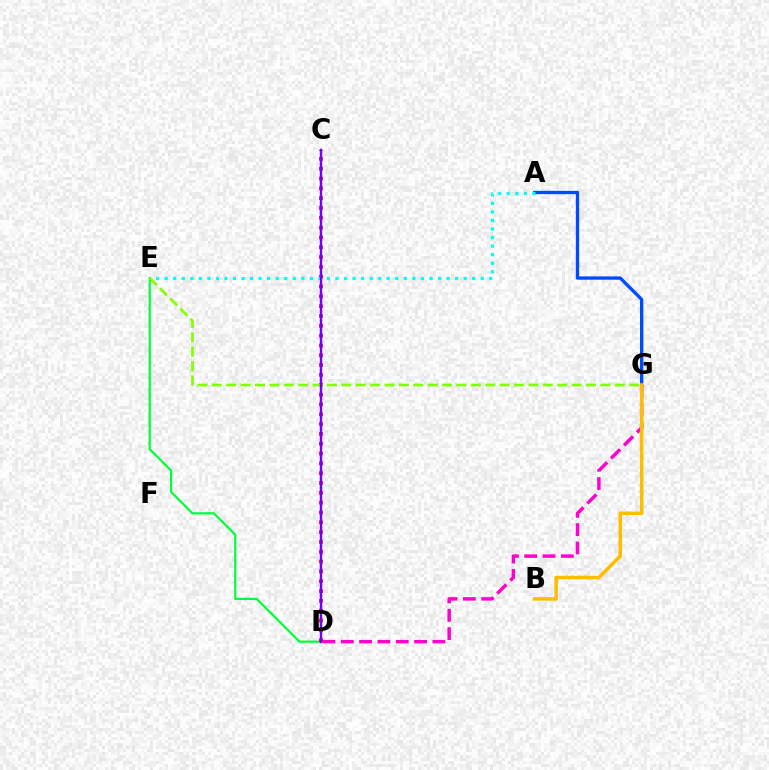{('D', 'G'): [{'color': '#ff00cf', 'line_style': 'dashed', 'thickness': 2.49}], ('A', 'G'): [{'color': '#004bff', 'line_style': 'solid', 'thickness': 2.4}], ('B', 'G'): [{'color': '#ffbd00', 'line_style': 'solid', 'thickness': 2.54}], ('D', 'E'): [{'color': '#00ff39', 'line_style': 'solid', 'thickness': 1.59}], ('C', 'D'): [{'color': '#ff0000', 'line_style': 'dotted', 'thickness': 2.67}, {'color': '#7200ff', 'line_style': 'solid', 'thickness': 1.74}], ('E', 'G'): [{'color': '#84ff00', 'line_style': 'dashed', 'thickness': 1.96}], ('A', 'E'): [{'color': '#00fff6', 'line_style': 'dotted', 'thickness': 2.32}]}